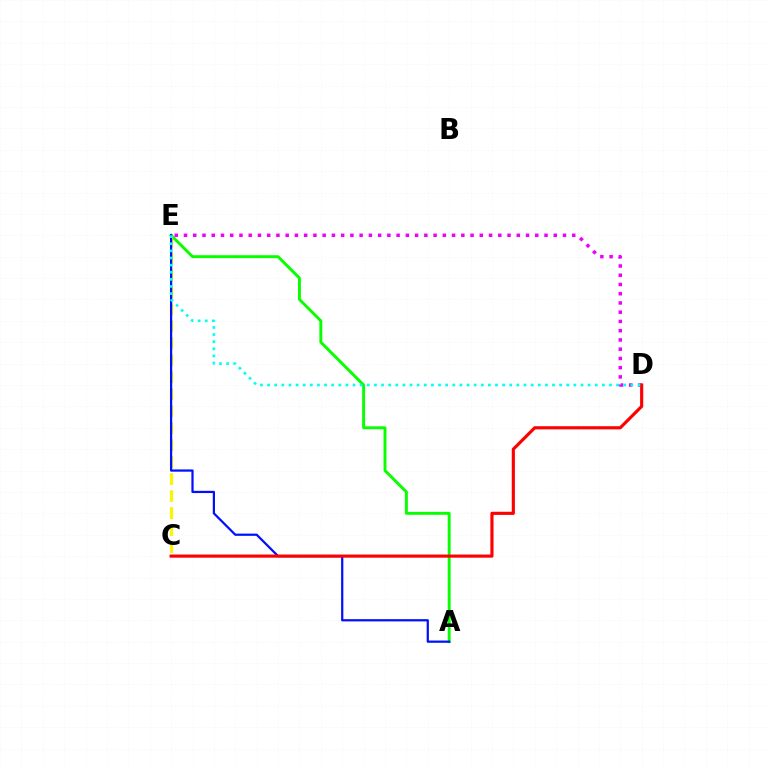{('A', 'E'): [{'color': '#08ff00', 'line_style': 'solid', 'thickness': 2.1}, {'color': '#0010ff', 'line_style': 'solid', 'thickness': 1.61}], ('D', 'E'): [{'color': '#ee00ff', 'line_style': 'dotted', 'thickness': 2.51}, {'color': '#00fff6', 'line_style': 'dotted', 'thickness': 1.94}], ('C', 'E'): [{'color': '#fcf500', 'line_style': 'dashed', 'thickness': 2.31}], ('C', 'D'): [{'color': '#ff0000', 'line_style': 'solid', 'thickness': 2.26}]}